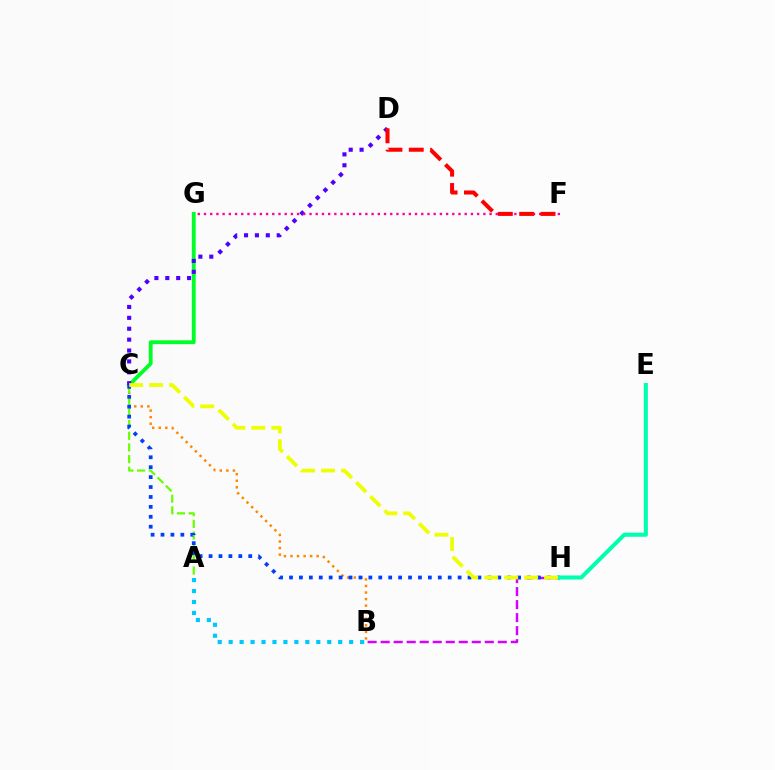{('B', 'C'): [{'color': '#ff8800', 'line_style': 'dotted', 'thickness': 1.78}], ('A', 'C'): [{'color': '#66ff00', 'line_style': 'dashed', 'thickness': 1.59}], ('C', 'G'): [{'color': '#00ff27', 'line_style': 'solid', 'thickness': 2.75}], ('C', 'D'): [{'color': '#4f00ff', 'line_style': 'dotted', 'thickness': 2.96}], ('B', 'H'): [{'color': '#d600ff', 'line_style': 'dashed', 'thickness': 1.77}], ('C', 'H'): [{'color': '#003fff', 'line_style': 'dotted', 'thickness': 2.69}, {'color': '#eeff00', 'line_style': 'dashed', 'thickness': 2.71}], ('F', 'G'): [{'color': '#ff00a0', 'line_style': 'dotted', 'thickness': 1.69}], ('E', 'H'): [{'color': '#00ffaf', 'line_style': 'solid', 'thickness': 2.92}], ('A', 'B'): [{'color': '#00c7ff', 'line_style': 'dotted', 'thickness': 2.98}], ('D', 'F'): [{'color': '#ff0000', 'line_style': 'dashed', 'thickness': 2.9}]}